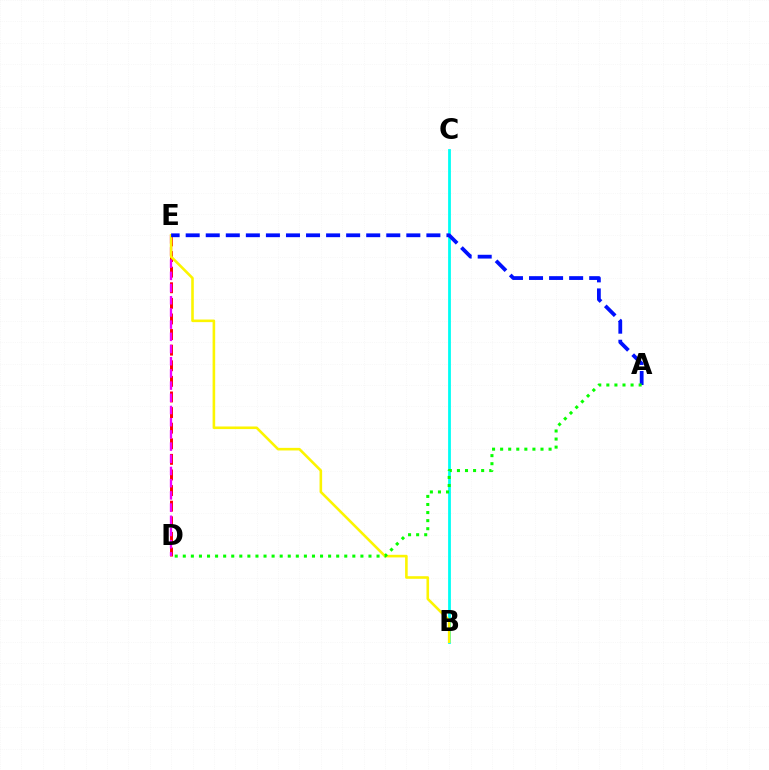{('D', 'E'): [{'color': '#ff0000', 'line_style': 'dashed', 'thickness': 2.12}, {'color': '#ee00ff', 'line_style': 'dashed', 'thickness': 1.66}], ('B', 'C'): [{'color': '#00fff6', 'line_style': 'solid', 'thickness': 2.01}], ('B', 'E'): [{'color': '#fcf500', 'line_style': 'solid', 'thickness': 1.87}], ('A', 'E'): [{'color': '#0010ff', 'line_style': 'dashed', 'thickness': 2.72}], ('A', 'D'): [{'color': '#08ff00', 'line_style': 'dotted', 'thickness': 2.19}]}